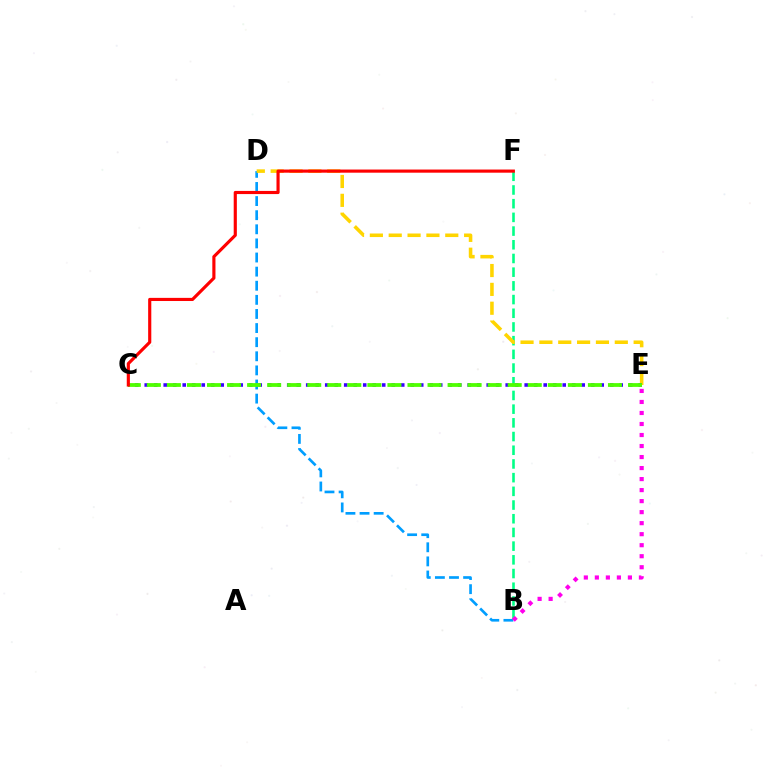{('B', 'D'): [{'color': '#009eff', 'line_style': 'dashed', 'thickness': 1.92}], ('B', 'F'): [{'color': '#00ff86', 'line_style': 'dashed', 'thickness': 1.86}], ('D', 'E'): [{'color': '#ffd500', 'line_style': 'dashed', 'thickness': 2.56}], ('C', 'E'): [{'color': '#3700ff', 'line_style': 'dotted', 'thickness': 2.58}, {'color': '#4fff00', 'line_style': 'dashed', 'thickness': 2.72}], ('C', 'F'): [{'color': '#ff0000', 'line_style': 'solid', 'thickness': 2.27}], ('B', 'E'): [{'color': '#ff00ed', 'line_style': 'dotted', 'thickness': 2.99}]}